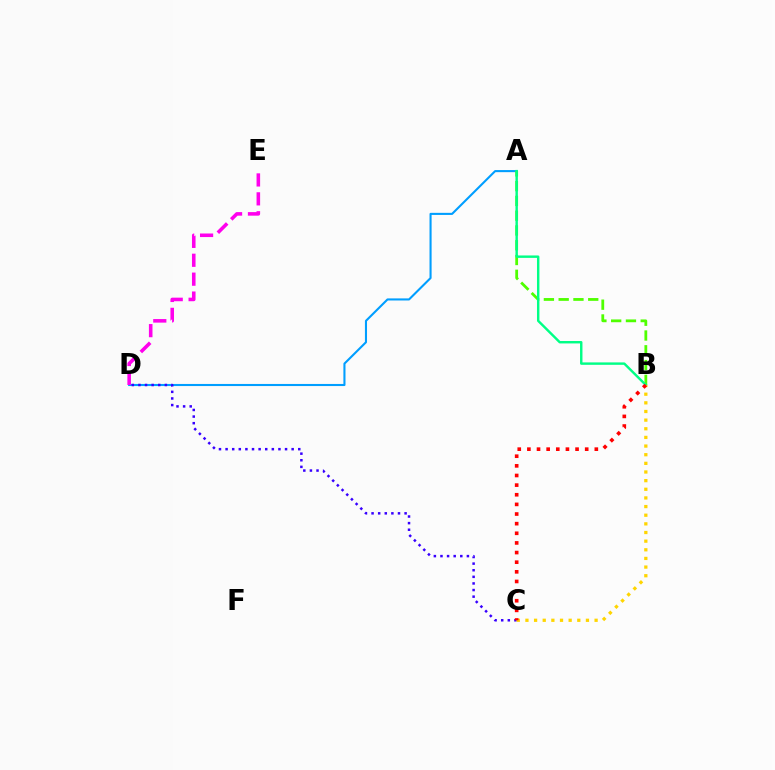{('A', 'D'): [{'color': '#009eff', 'line_style': 'solid', 'thickness': 1.51}], ('A', 'B'): [{'color': '#4fff00', 'line_style': 'dashed', 'thickness': 2.01}, {'color': '#00ff86', 'line_style': 'solid', 'thickness': 1.74}], ('D', 'E'): [{'color': '#ff00ed', 'line_style': 'dashed', 'thickness': 2.57}], ('C', 'D'): [{'color': '#3700ff', 'line_style': 'dotted', 'thickness': 1.8}], ('B', 'C'): [{'color': '#ffd500', 'line_style': 'dotted', 'thickness': 2.35}, {'color': '#ff0000', 'line_style': 'dotted', 'thickness': 2.62}]}